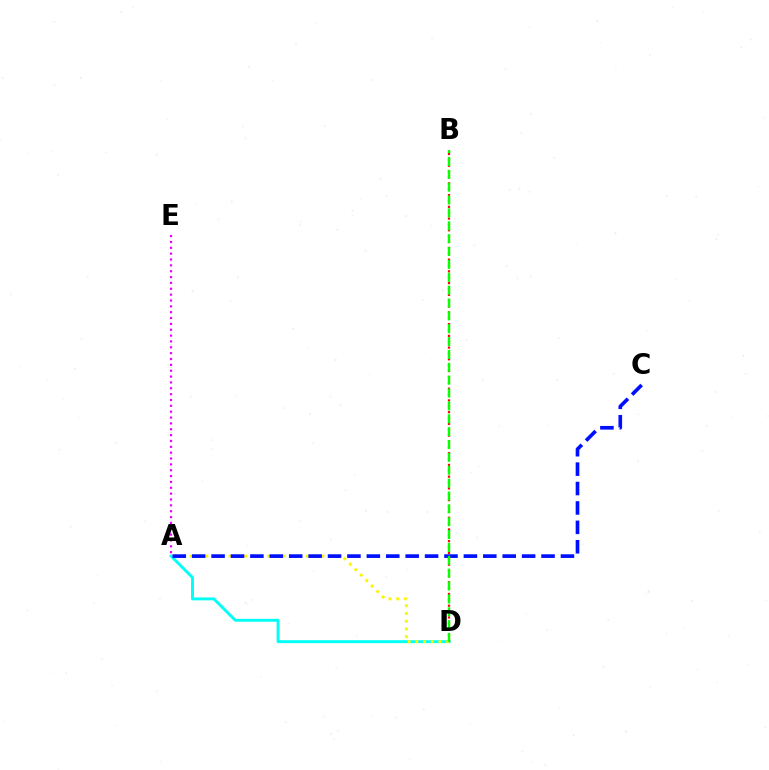{('A', 'D'): [{'color': '#00fff6', 'line_style': 'solid', 'thickness': 2.1}, {'color': '#fcf500', 'line_style': 'dotted', 'thickness': 2.1}], ('A', 'C'): [{'color': '#0010ff', 'line_style': 'dashed', 'thickness': 2.64}], ('A', 'E'): [{'color': '#ee00ff', 'line_style': 'dotted', 'thickness': 1.59}], ('B', 'D'): [{'color': '#ff0000', 'line_style': 'dotted', 'thickness': 1.59}, {'color': '#08ff00', 'line_style': 'dashed', 'thickness': 1.75}]}